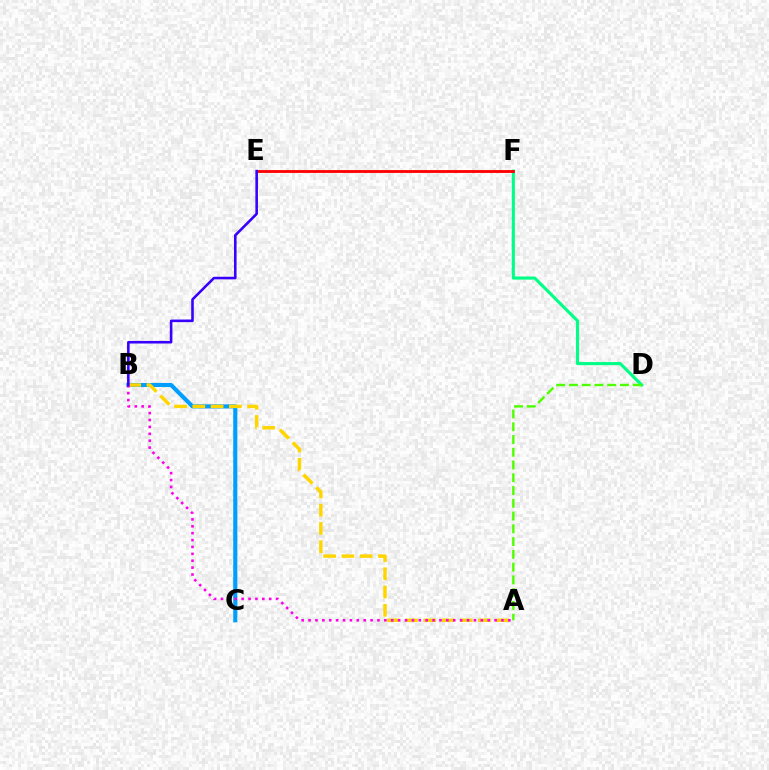{('D', 'F'): [{'color': '#00ff86', 'line_style': 'solid', 'thickness': 2.24}], ('B', 'C'): [{'color': '#009eff', 'line_style': 'solid', 'thickness': 2.95}], ('A', 'D'): [{'color': '#4fff00', 'line_style': 'dashed', 'thickness': 1.73}], ('A', 'B'): [{'color': '#ffd500', 'line_style': 'dashed', 'thickness': 2.48}, {'color': '#ff00ed', 'line_style': 'dotted', 'thickness': 1.87}], ('E', 'F'): [{'color': '#ff0000', 'line_style': 'solid', 'thickness': 2.04}], ('B', 'E'): [{'color': '#3700ff', 'line_style': 'solid', 'thickness': 1.86}]}